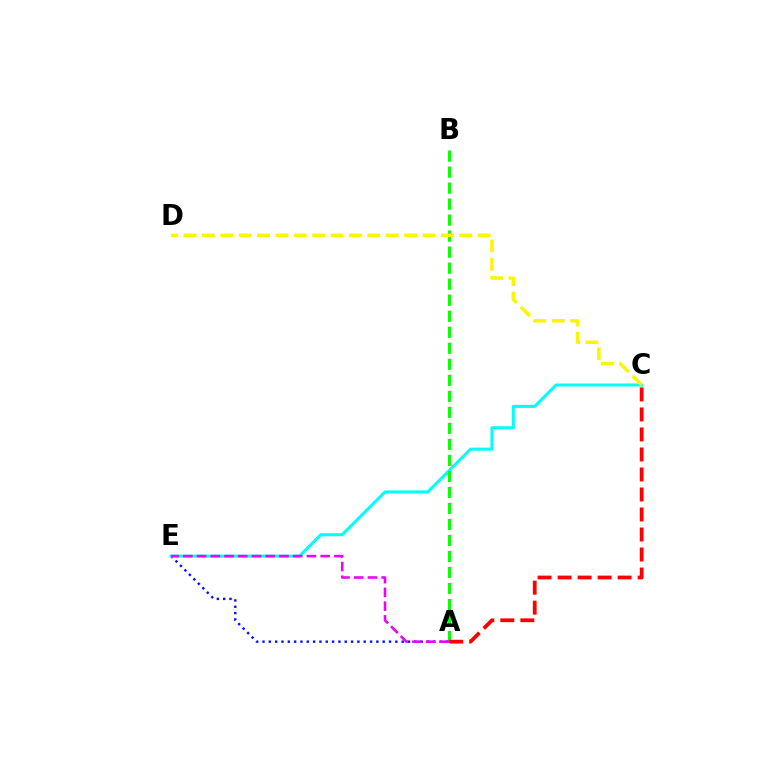{('A', 'E'): [{'color': '#0010ff', 'line_style': 'dotted', 'thickness': 1.72}, {'color': '#ee00ff', 'line_style': 'dashed', 'thickness': 1.87}], ('C', 'E'): [{'color': '#00fff6', 'line_style': 'solid', 'thickness': 2.19}], ('A', 'B'): [{'color': '#08ff00', 'line_style': 'dashed', 'thickness': 2.18}], ('A', 'C'): [{'color': '#ff0000', 'line_style': 'dashed', 'thickness': 2.72}], ('C', 'D'): [{'color': '#fcf500', 'line_style': 'dashed', 'thickness': 2.5}]}